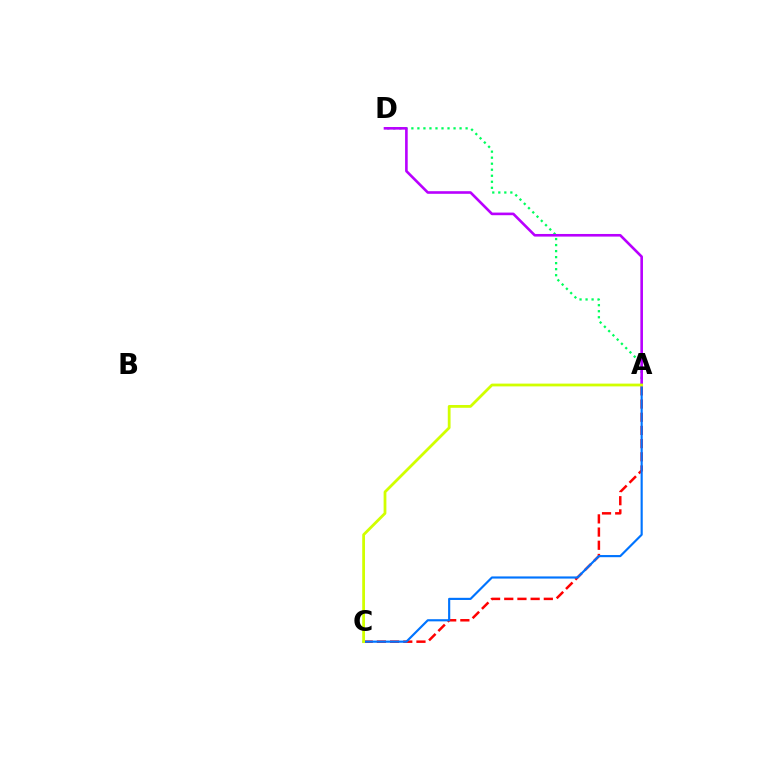{('A', 'D'): [{'color': '#00ff5c', 'line_style': 'dotted', 'thickness': 1.64}, {'color': '#b900ff', 'line_style': 'solid', 'thickness': 1.89}], ('A', 'C'): [{'color': '#ff0000', 'line_style': 'dashed', 'thickness': 1.79}, {'color': '#0074ff', 'line_style': 'solid', 'thickness': 1.55}, {'color': '#d1ff00', 'line_style': 'solid', 'thickness': 2.0}]}